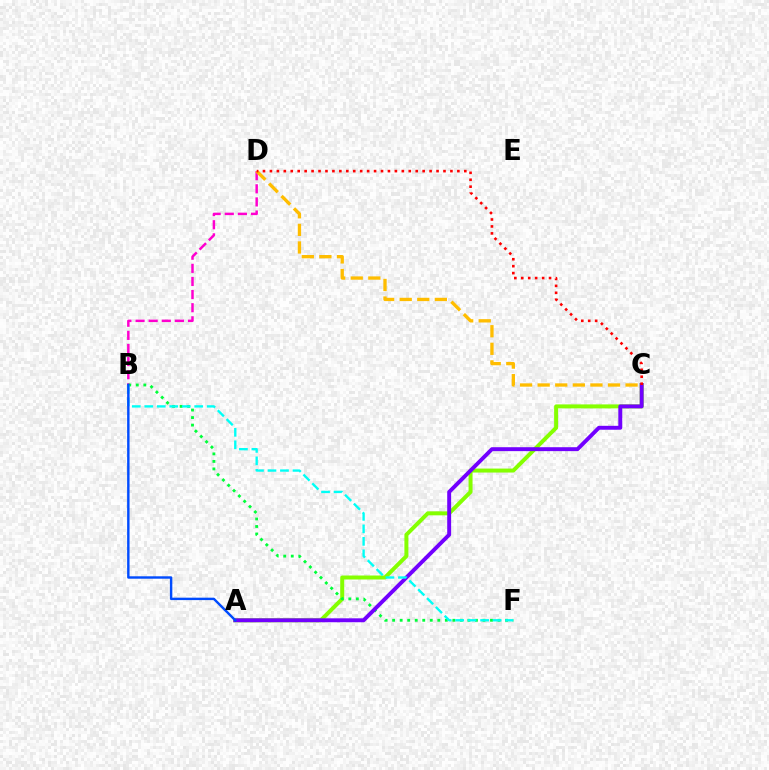{('A', 'C'): [{'color': '#84ff00', 'line_style': 'solid', 'thickness': 2.86}, {'color': '#7200ff', 'line_style': 'solid', 'thickness': 2.82}], ('B', 'D'): [{'color': '#ff00cf', 'line_style': 'dashed', 'thickness': 1.78}], ('B', 'F'): [{'color': '#00ff39', 'line_style': 'dotted', 'thickness': 2.05}, {'color': '#00fff6', 'line_style': 'dashed', 'thickness': 1.7}], ('C', 'D'): [{'color': '#ffbd00', 'line_style': 'dashed', 'thickness': 2.39}, {'color': '#ff0000', 'line_style': 'dotted', 'thickness': 1.89}], ('A', 'B'): [{'color': '#004bff', 'line_style': 'solid', 'thickness': 1.74}]}